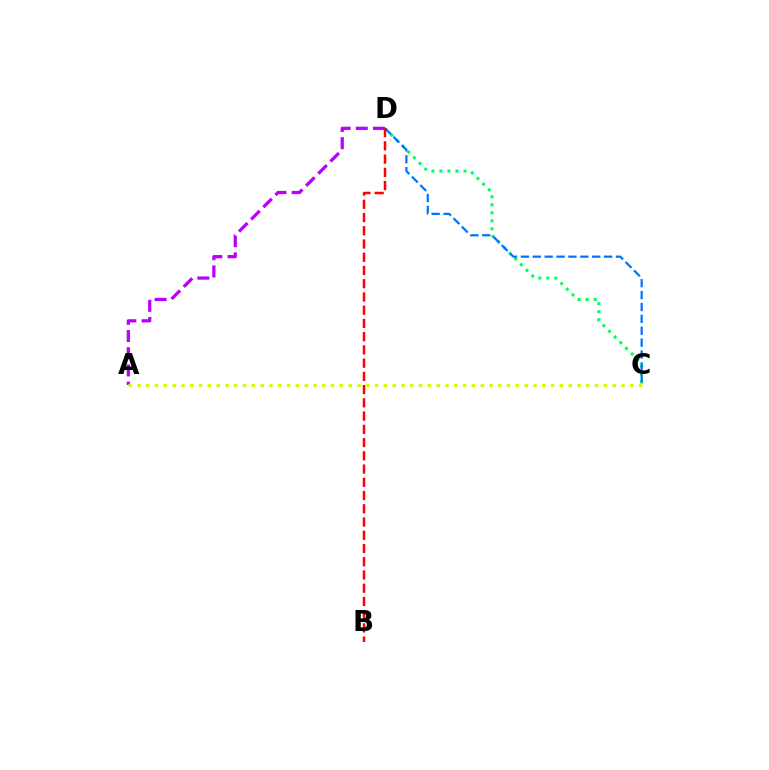{('C', 'D'): [{'color': '#00ff5c', 'line_style': 'dotted', 'thickness': 2.18}, {'color': '#0074ff', 'line_style': 'dashed', 'thickness': 1.61}], ('A', 'D'): [{'color': '#b900ff', 'line_style': 'dashed', 'thickness': 2.34}], ('A', 'C'): [{'color': '#d1ff00', 'line_style': 'dotted', 'thickness': 2.39}], ('B', 'D'): [{'color': '#ff0000', 'line_style': 'dashed', 'thickness': 1.8}]}